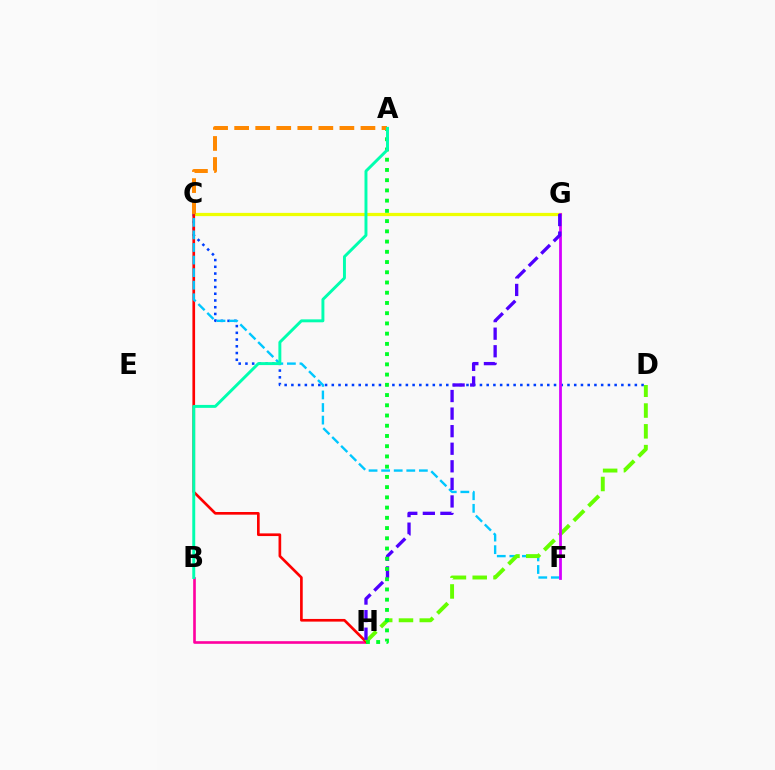{('C', 'G'): [{'color': '#eeff00', 'line_style': 'solid', 'thickness': 2.32}], ('B', 'H'): [{'color': '#ff00a0', 'line_style': 'solid', 'thickness': 1.89}], ('C', 'D'): [{'color': '#003fff', 'line_style': 'dotted', 'thickness': 1.83}], ('C', 'H'): [{'color': '#ff0000', 'line_style': 'solid', 'thickness': 1.92}], ('C', 'F'): [{'color': '#00c7ff', 'line_style': 'dashed', 'thickness': 1.71}], ('D', 'H'): [{'color': '#66ff00', 'line_style': 'dashed', 'thickness': 2.82}], ('F', 'G'): [{'color': '#d600ff', 'line_style': 'solid', 'thickness': 2.0}], ('G', 'H'): [{'color': '#4f00ff', 'line_style': 'dashed', 'thickness': 2.39}], ('A', 'H'): [{'color': '#00ff27', 'line_style': 'dotted', 'thickness': 2.78}], ('A', 'C'): [{'color': '#ff8800', 'line_style': 'dashed', 'thickness': 2.86}], ('A', 'B'): [{'color': '#00ffaf', 'line_style': 'solid', 'thickness': 2.11}]}